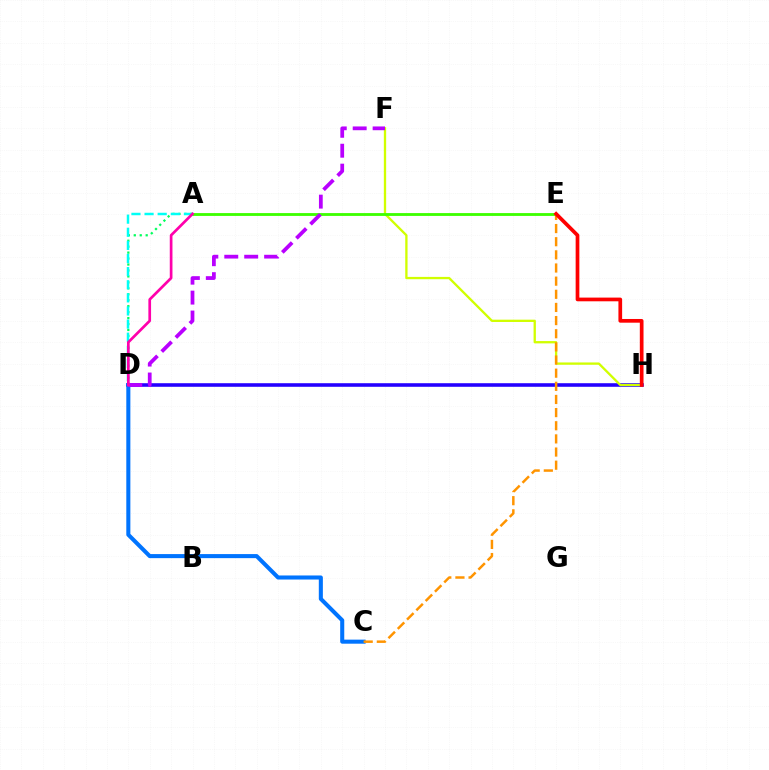{('D', 'H'): [{'color': '#2500ff', 'line_style': 'solid', 'thickness': 2.57}], ('F', 'H'): [{'color': '#d1ff00', 'line_style': 'solid', 'thickness': 1.66}], ('C', 'D'): [{'color': '#0074ff', 'line_style': 'solid', 'thickness': 2.92}], ('A', 'E'): [{'color': '#3dff00', 'line_style': 'solid', 'thickness': 2.03}], ('A', 'D'): [{'color': '#00ff5c', 'line_style': 'dotted', 'thickness': 1.62}, {'color': '#00fff6', 'line_style': 'dashed', 'thickness': 1.78}, {'color': '#ff00ac', 'line_style': 'solid', 'thickness': 1.94}], ('D', 'F'): [{'color': '#b900ff', 'line_style': 'dashed', 'thickness': 2.71}], ('C', 'E'): [{'color': '#ff9400', 'line_style': 'dashed', 'thickness': 1.79}], ('E', 'H'): [{'color': '#ff0000', 'line_style': 'solid', 'thickness': 2.67}]}